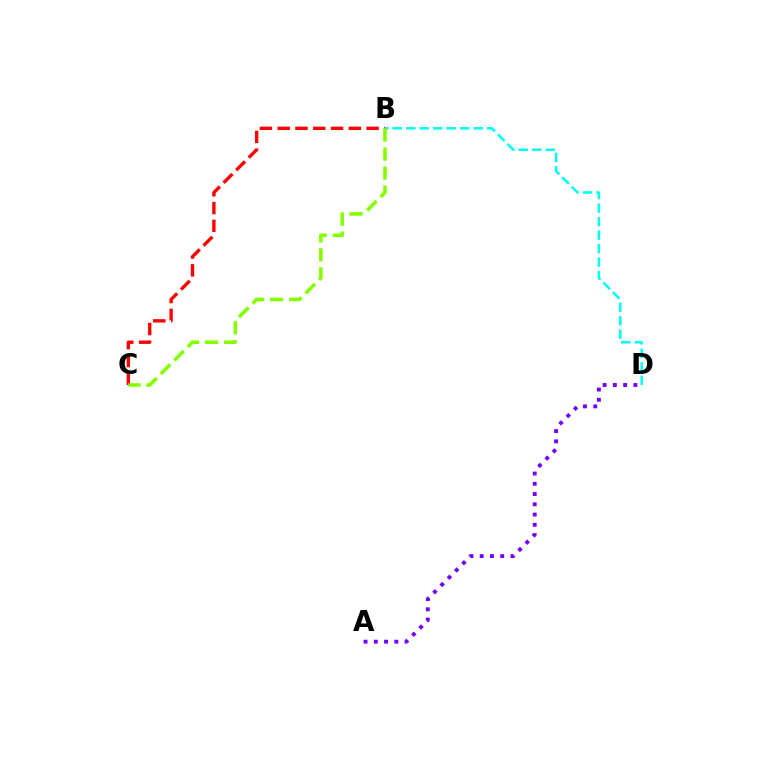{('B', 'C'): [{'color': '#ff0000', 'line_style': 'dashed', 'thickness': 2.42}, {'color': '#84ff00', 'line_style': 'dashed', 'thickness': 2.59}], ('A', 'D'): [{'color': '#7200ff', 'line_style': 'dotted', 'thickness': 2.79}], ('B', 'D'): [{'color': '#00fff6', 'line_style': 'dashed', 'thickness': 1.83}]}